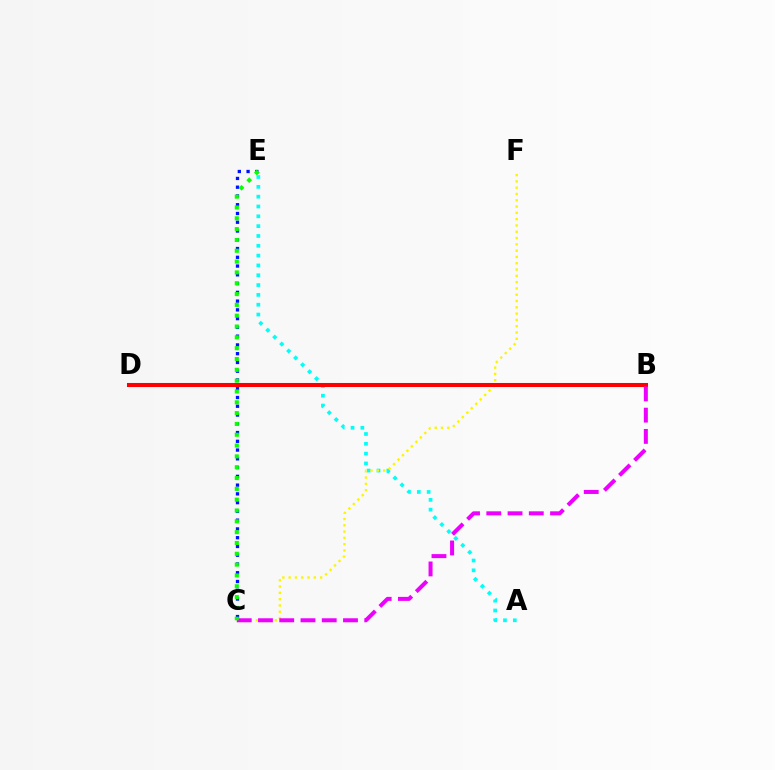{('A', 'E'): [{'color': '#00fff6', 'line_style': 'dotted', 'thickness': 2.67}], ('C', 'E'): [{'color': '#0010ff', 'line_style': 'dotted', 'thickness': 2.38}, {'color': '#08ff00', 'line_style': 'dotted', 'thickness': 2.94}], ('C', 'F'): [{'color': '#fcf500', 'line_style': 'dotted', 'thickness': 1.71}], ('B', 'D'): [{'color': '#ff0000', 'line_style': 'solid', 'thickness': 2.91}], ('B', 'C'): [{'color': '#ee00ff', 'line_style': 'dashed', 'thickness': 2.89}]}